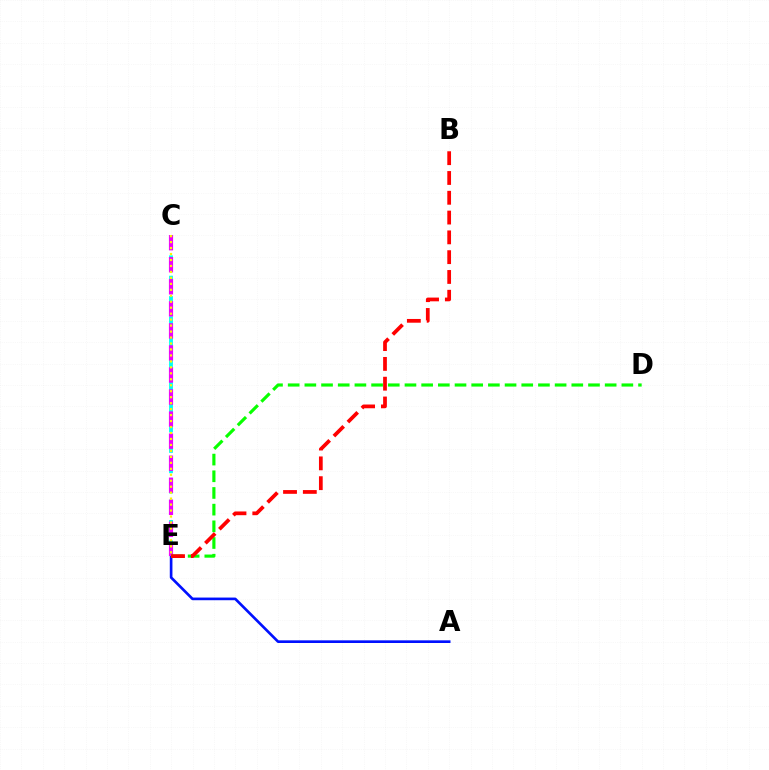{('C', 'E'): [{'color': '#00fff6', 'line_style': 'dashed', 'thickness': 2.77}, {'color': '#ee00ff', 'line_style': 'dashed', 'thickness': 3.0}, {'color': '#fcf500', 'line_style': 'dotted', 'thickness': 1.62}], ('A', 'E'): [{'color': '#0010ff', 'line_style': 'solid', 'thickness': 1.91}], ('D', 'E'): [{'color': '#08ff00', 'line_style': 'dashed', 'thickness': 2.27}], ('B', 'E'): [{'color': '#ff0000', 'line_style': 'dashed', 'thickness': 2.69}]}